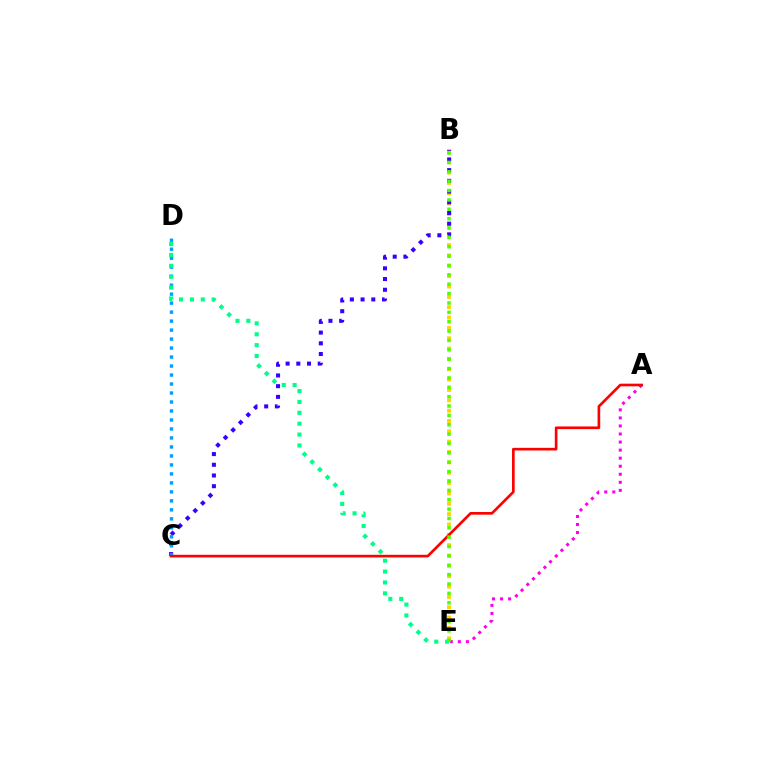{('A', 'E'): [{'color': '#ff00ed', 'line_style': 'dotted', 'thickness': 2.19}], ('B', 'E'): [{'color': '#ffd500', 'line_style': 'dotted', 'thickness': 2.81}, {'color': '#4fff00', 'line_style': 'dotted', 'thickness': 2.55}], ('B', 'C'): [{'color': '#3700ff', 'line_style': 'dotted', 'thickness': 2.91}], ('C', 'D'): [{'color': '#009eff', 'line_style': 'dotted', 'thickness': 2.44}], ('D', 'E'): [{'color': '#00ff86', 'line_style': 'dotted', 'thickness': 2.96}], ('A', 'C'): [{'color': '#ff0000', 'line_style': 'solid', 'thickness': 1.91}]}